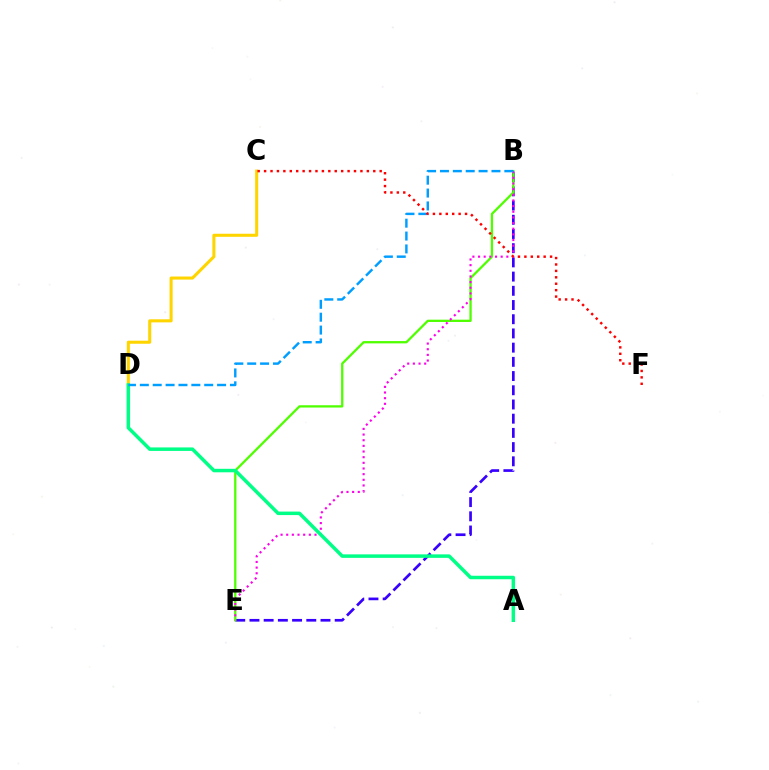{('C', 'D'): [{'color': '#ffd500', 'line_style': 'solid', 'thickness': 2.21}], ('B', 'E'): [{'color': '#3700ff', 'line_style': 'dashed', 'thickness': 1.93}, {'color': '#4fff00', 'line_style': 'solid', 'thickness': 1.65}, {'color': '#ff00ed', 'line_style': 'dotted', 'thickness': 1.54}], ('A', 'D'): [{'color': '#00ff86', 'line_style': 'solid', 'thickness': 2.51}], ('B', 'D'): [{'color': '#009eff', 'line_style': 'dashed', 'thickness': 1.75}], ('C', 'F'): [{'color': '#ff0000', 'line_style': 'dotted', 'thickness': 1.74}]}